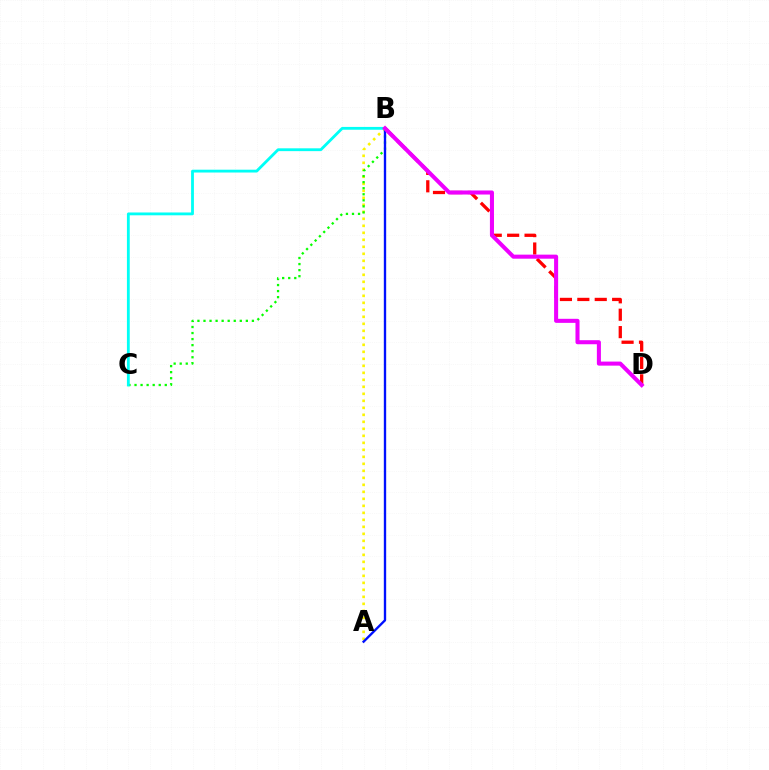{('B', 'D'): [{'color': '#ff0000', 'line_style': 'dashed', 'thickness': 2.36}, {'color': '#ee00ff', 'line_style': 'solid', 'thickness': 2.92}], ('A', 'B'): [{'color': '#fcf500', 'line_style': 'dotted', 'thickness': 1.9}, {'color': '#0010ff', 'line_style': 'solid', 'thickness': 1.69}], ('B', 'C'): [{'color': '#08ff00', 'line_style': 'dotted', 'thickness': 1.64}, {'color': '#00fff6', 'line_style': 'solid', 'thickness': 2.03}]}